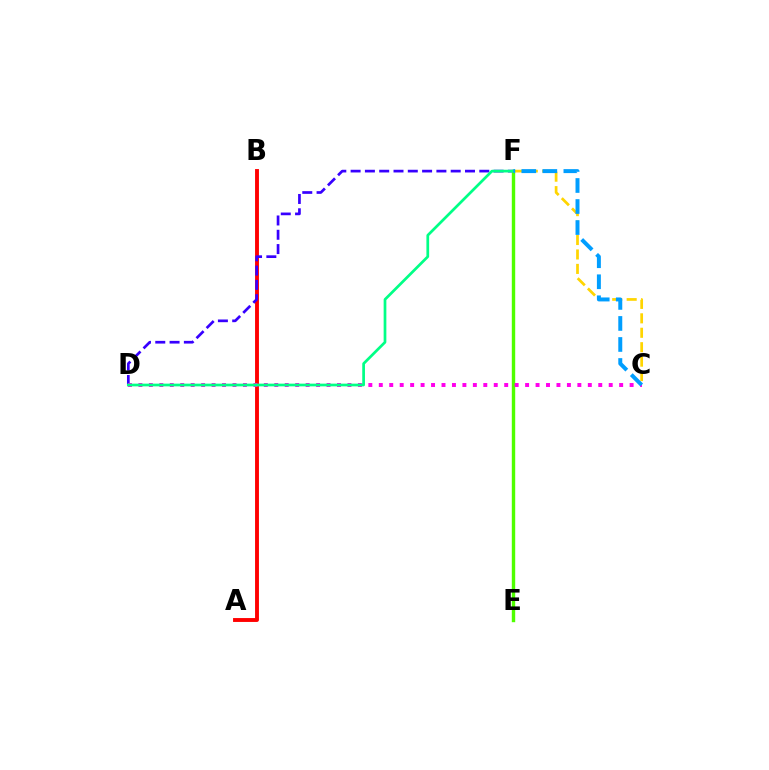{('A', 'B'): [{'color': '#ff0000', 'line_style': 'solid', 'thickness': 2.8}], ('C', 'F'): [{'color': '#ffd500', 'line_style': 'dashed', 'thickness': 1.96}, {'color': '#009eff', 'line_style': 'dashed', 'thickness': 2.86}], ('D', 'F'): [{'color': '#3700ff', 'line_style': 'dashed', 'thickness': 1.94}, {'color': '#00ff86', 'line_style': 'solid', 'thickness': 1.96}], ('E', 'F'): [{'color': '#4fff00', 'line_style': 'solid', 'thickness': 2.45}], ('C', 'D'): [{'color': '#ff00ed', 'line_style': 'dotted', 'thickness': 2.84}]}